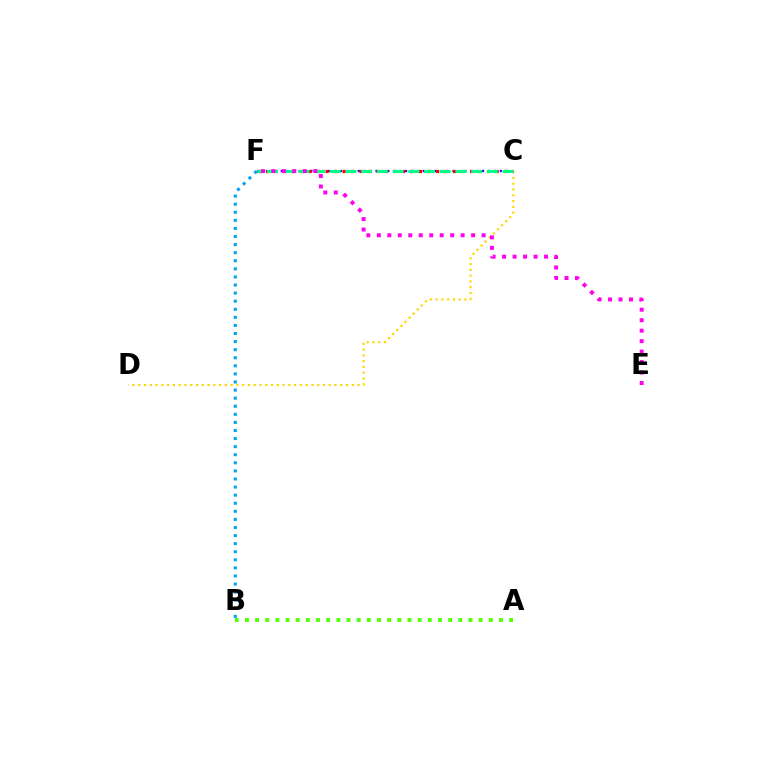{('C', 'F'): [{'color': '#3700ff', 'line_style': 'dotted', 'thickness': 1.61}, {'color': '#ff0000', 'line_style': 'dotted', 'thickness': 2.31}, {'color': '#00ff86', 'line_style': 'dashed', 'thickness': 2.13}], ('C', 'D'): [{'color': '#ffd500', 'line_style': 'dotted', 'thickness': 1.57}], ('A', 'B'): [{'color': '#4fff00', 'line_style': 'dotted', 'thickness': 2.76}], ('E', 'F'): [{'color': '#ff00ed', 'line_style': 'dotted', 'thickness': 2.85}], ('B', 'F'): [{'color': '#009eff', 'line_style': 'dotted', 'thickness': 2.2}]}